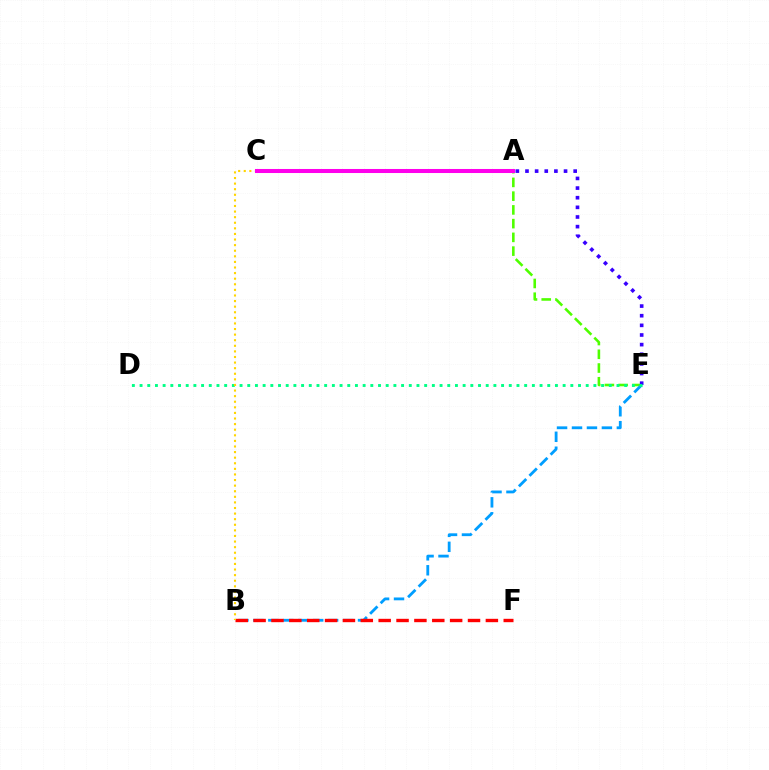{('A', 'E'): [{'color': '#4fff00', 'line_style': 'dashed', 'thickness': 1.87}, {'color': '#3700ff', 'line_style': 'dotted', 'thickness': 2.62}], ('B', 'E'): [{'color': '#009eff', 'line_style': 'dashed', 'thickness': 2.03}], ('D', 'E'): [{'color': '#00ff86', 'line_style': 'dotted', 'thickness': 2.09}], ('B', 'F'): [{'color': '#ff0000', 'line_style': 'dashed', 'thickness': 2.43}], ('B', 'C'): [{'color': '#ffd500', 'line_style': 'dotted', 'thickness': 1.52}], ('A', 'C'): [{'color': '#ff00ed', 'line_style': 'solid', 'thickness': 2.91}]}